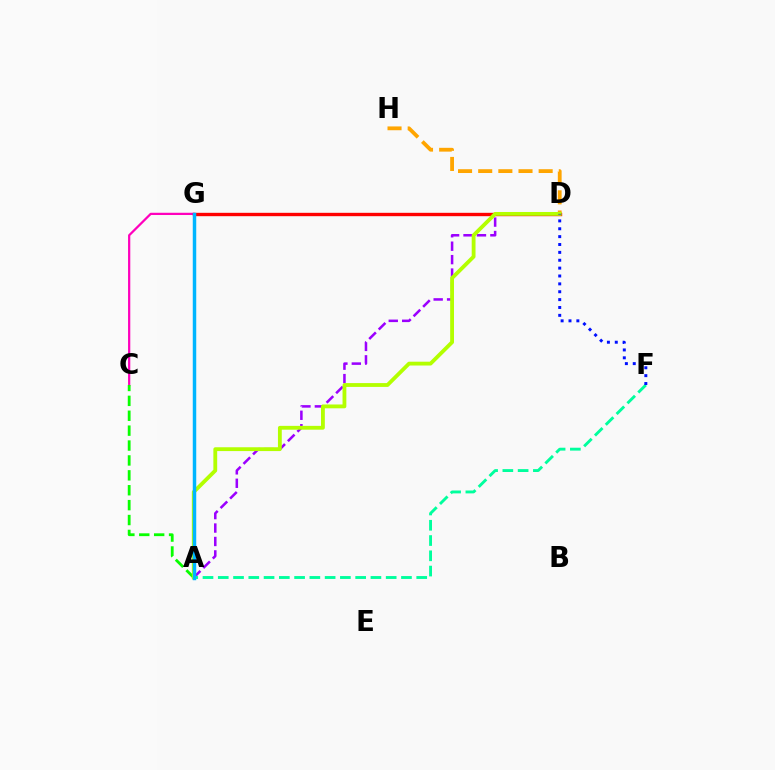{('A', 'D'): [{'color': '#9b00ff', 'line_style': 'dashed', 'thickness': 1.82}, {'color': '#b3ff00', 'line_style': 'solid', 'thickness': 2.75}], ('D', 'H'): [{'color': '#ffa500', 'line_style': 'dashed', 'thickness': 2.74}], ('C', 'G'): [{'color': '#ff00bd', 'line_style': 'solid', 'thickness': 1.61}], ('A', 'C'): [{'color': '#08ff00', 'line_style': 'dashed', 'thickness': 2.02}], ('D', 'G'): [{'color': '#ff0000', 'line_style': 'solid', 'thickness': 2.43}], ('A', 'F'): [{'color': '#00ff9d', 'line_style': 'dashed', 'thickness': 2.07}], ('A', 'G'): [{'color': '#00b5ff', 'line_style': 'solid', 'thickness': 2.5}], ('D', 'F'): [{'color': '#0010ff', 'line_style': 'dotted', 'thickness': 2.14}]}